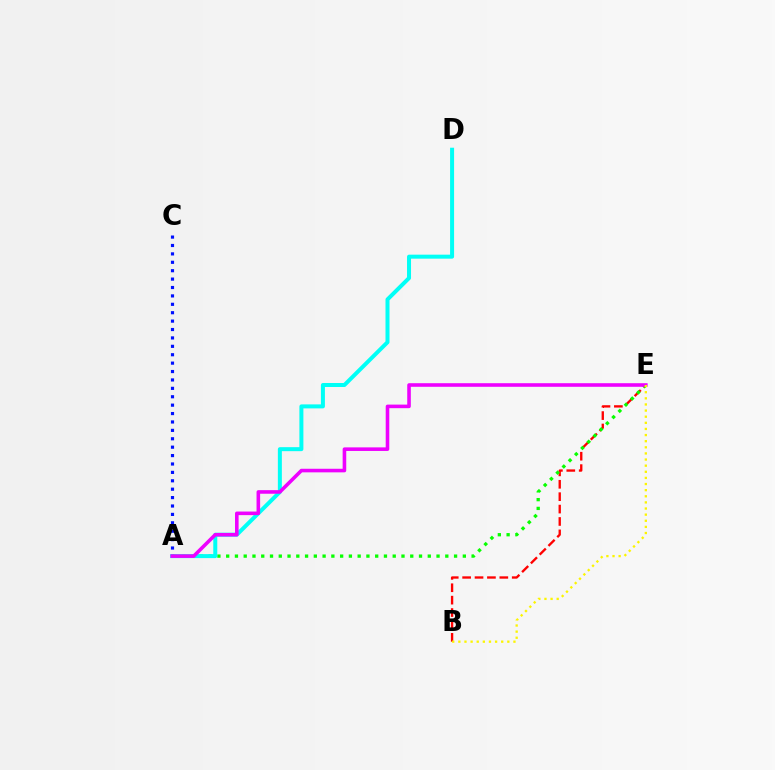{('B', 'E'): [{'color': '#ff0000', 'line_style': 'dashed', 'thickness': 1.68}, {'color': '#fcf500', 'line_style': 'dotted', 'thickness': 1.66}], ('A', 'E'): [{'color': '#08ff00', 'line_style': 'dotted', 'thickness': 2.38}, {'color': '#ee00ff', 'line_style': 'solid', 'thickness': 2.58}], ('A', 'D'): [{'color': '#00fff6', 'line_style': 'solid', 'thickness': 2.88}], ('A', 'C'): [{'color': '#0010ff', 'line_style': 'dotted', 'thickness': 2.28}]}